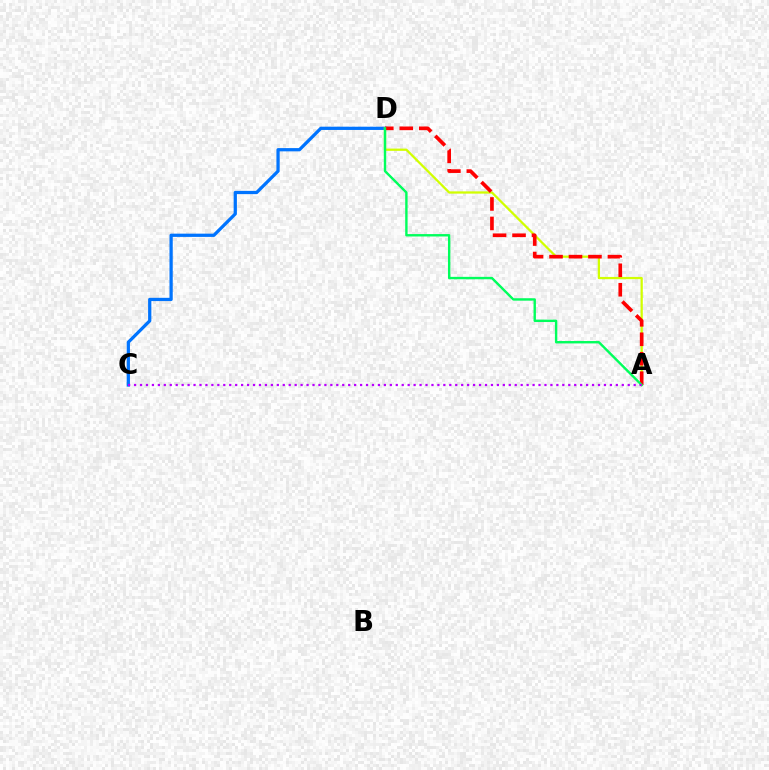{('C', 'D'): [{'color': '#0074ff', 'line_style': 'solid', 'thickness': 2.34}], ('A', 'D'): [{'color': '#d1ff00', 'line_style': 'solid', 'thickness': 1.63}, {'color': '#ff0000', 'line_style': 'dashed', 'thickness': 2.64}, {'color': '#00ff5c', 'line_style': 'solid', 'thickness': 1.73}], ('A', 'C'): [{'color': '#b900ff', 'line_style': 'dotted', 'thickness': 1.62}]}